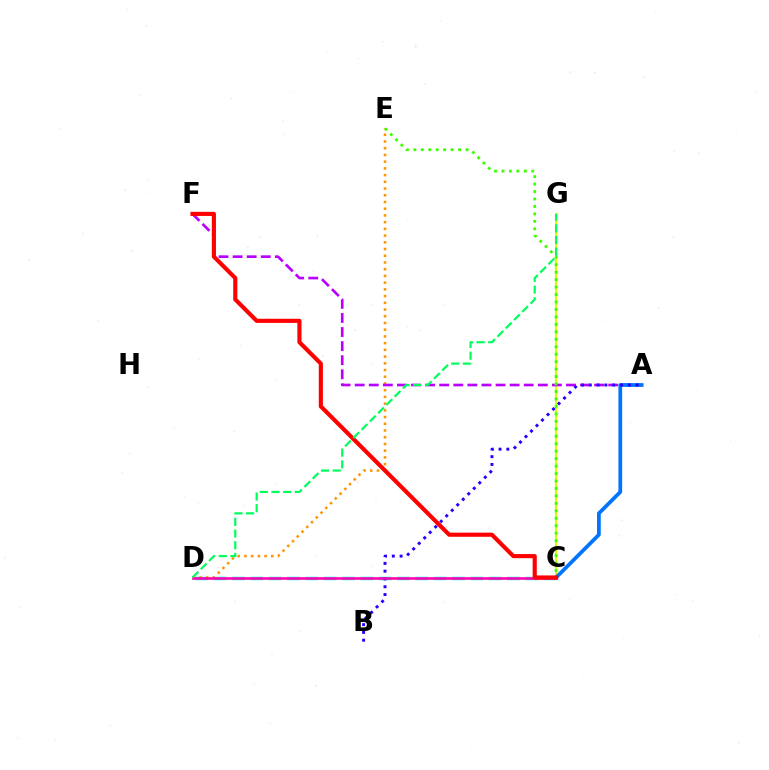{('C', 'D'): [{'color': '#00fff6', 'line_style': 'dashed', 'thickness': 2.49}, {'color': '#ff00ac', 'line_style': 'solid', 'thickness': 1.86}], ('C', 'G'): [{'color': '#d1ff00', 'line_style': 'solid', 'thickness': 1.51}], ('D', 'E'): [{'color': '#ff9400', 'line_style': 'dotted', 'thickness': 1.83}], ('A', 'F'): [{'color': '#b900ff', 'line_style': 'dashed', 'thickness': 1.91}], ('A', 'C'): [{'color': '#0074ff', 'line_style': 'solid', 'thickness': 2.69}], ('C', 'E'): [{'color': '#3dff00', 'line_style': 'dotted', 'thickness': 2.03}], ('A', 'B'): [{'color': '#2500ff', 'line_style': 'dotted', 'thickness': 2.12}], ('C', 'F'): [{'color': '#ff0000', 'line_style': 'solid', 'thickness': 2.97}], ('D', 'G'): [{'color': '#00ff5c', 'line_style': 'dashed', 'thickness': 1.59}]}